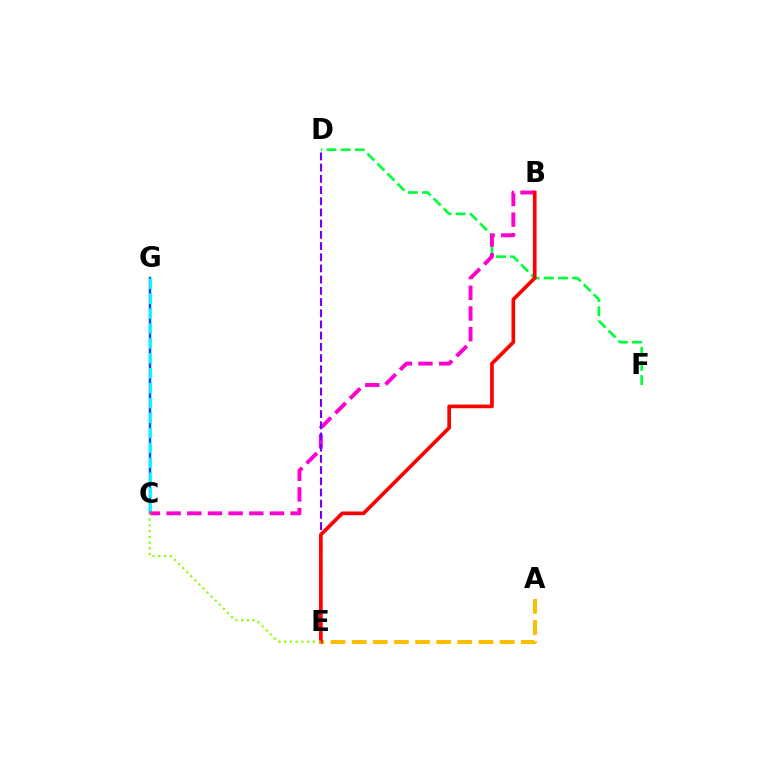{('D', 'F'): [{'color': '#00ff39', 'line_style': 'dashed', 'thickness': 1.92}], ('C', 'G'): [{'color': '#004bff', 'line_style': 'solid', 'thickness': 1.77}, {'color': '#00fff6', 'line_style': 'dashed', 'thickness': 2.03}], ('B', 'C'): [{'color': '#ff00cf', 'line_style': 'dashed', 'thickness': 2.81}], ('A', 'E'): [{'color': '#ffbd00', 'line_style': 'dashed', 'thickness': 2.87}], ('D', 'E'): [{'color': '#7200ff', 'line_style': 'dashed', 'thickness': 1.52}], ('B', 'E'): [{'color': '#ff0000', 'line_style': 'solid', 'thickness': 2.65}], ('C', 'E'): [{'color': '#84ff00', 'line_style': 'dotted', 'thickness': 1.57}]}